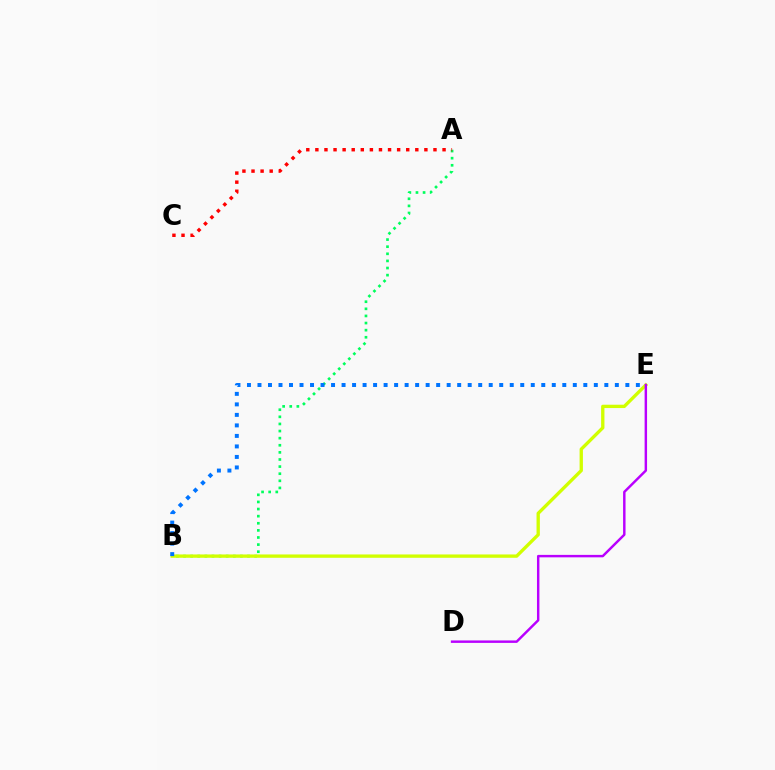{('A', 'B'): [{'color': '#00ff5c', 'line_style': 'dotted', 'thickness': 1.93}], ('B', 'E'): [{'color': '#d1ff00', 'line_style': 'solid', 'thickness': 2.4}, {'color': '#0074ff', 'line_style': 'dotted', 'thickness': 2.86}], ('A', 'C'): [{'color': '#ff0000', 'line_style': 'dotted', 'thickness': 2.47}], ('D', 'E'): [{'color': '#b900ff', 'line_style': 'solid', 'thickness': 1.76}]}